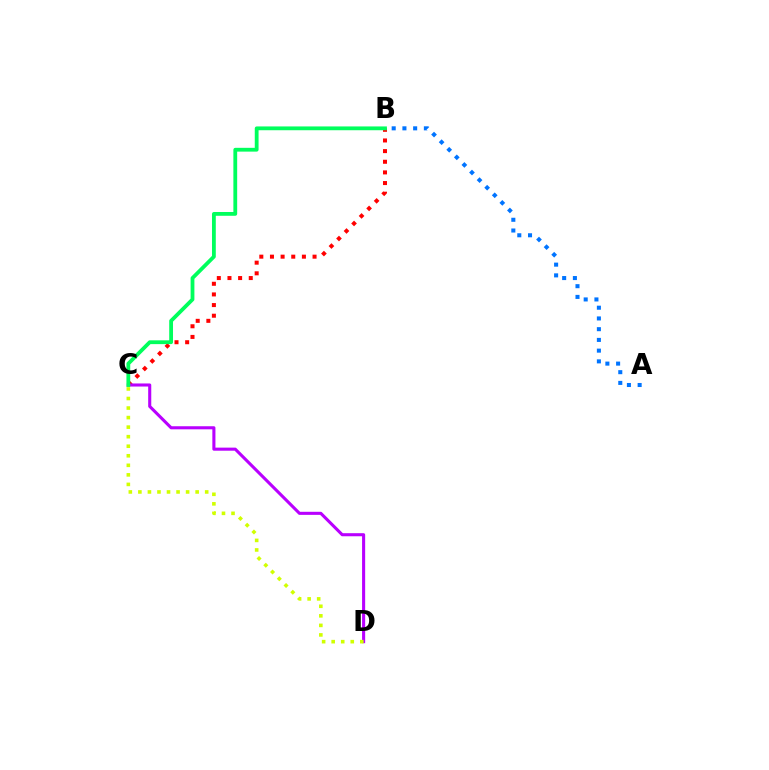{('B', 'C'): [{'color': '#ff0000', 'line_style': 'dotted', 'thickness': 2.89}, {'color': '#00ff5c', 'line_style': 'solid', 'thickness': 2.73}], ('A', 'B'): [{'color': '#0074ff', 'line_style': 'dotted', 'thickness': 2.92}], ('C', 'D'): [{'color': '#b900ff', 'line_style': 'solid', 'thickness': 2.22}, {'color': '#d1ff00', 'line_style': 'dotted', 'thickness': 2.59}]}